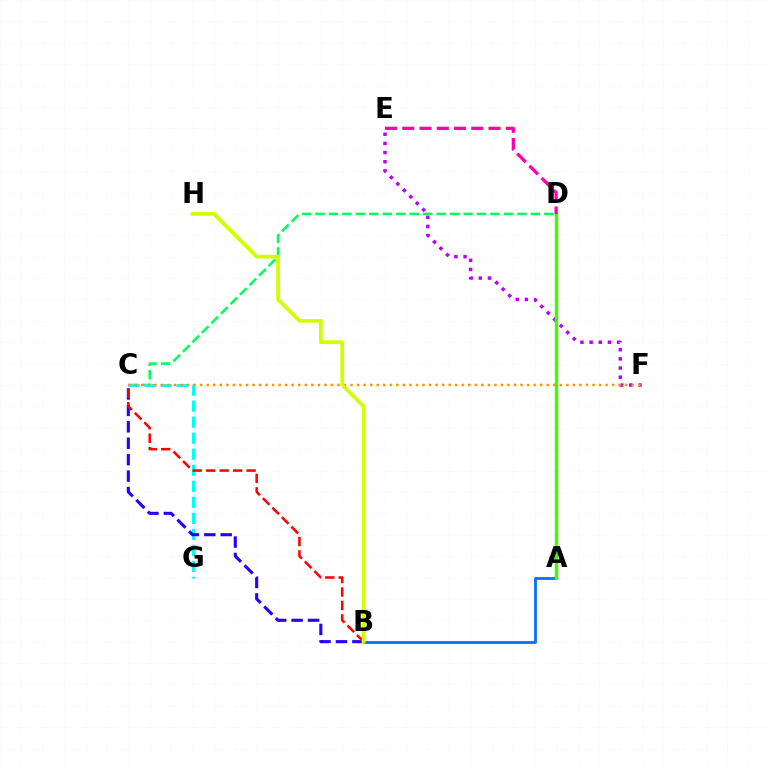{('A', 'B'): [{'color': '#0074ff', 'line_style': 'solid', 'thickness': 2.02}], ('E', 'F'): [{'color': '#b900ff', 'line_style': 'dotted', 'thickness': 2.49}], ('A', 'D'): [{'color': '#3dff00', 'line_style': 'solid', 'thickness': 2.44}], ('C', 'D'): [{'color': '#00ff5c', 'line_style': 'dashed', 'thickness': 1.83}], ('C', 'G'): [{'color': '#00fff6', 'line_style': 'dashed', 'thickness': 2.18}], ('D', 'E'): [{'color': '#ff00ac', 'line_style': 'dashed', 'thickness': 2.34}], ('B', 'C'): [{'color': '#2500ff', 'line_style': 'dashed', 'thickness': 2.23}, {'color': '#ff0000', 'line_style': 'dashed', 'thickness': 1.83}], ('C', 'F'): [{'color': '#ff9400', 'line_style': 'dotted', 'thickness': 1.78}], ('B', 'H'): [{'color': '#d1ff00', 'line_style': 'solid', 'thickness': 2.69}]}